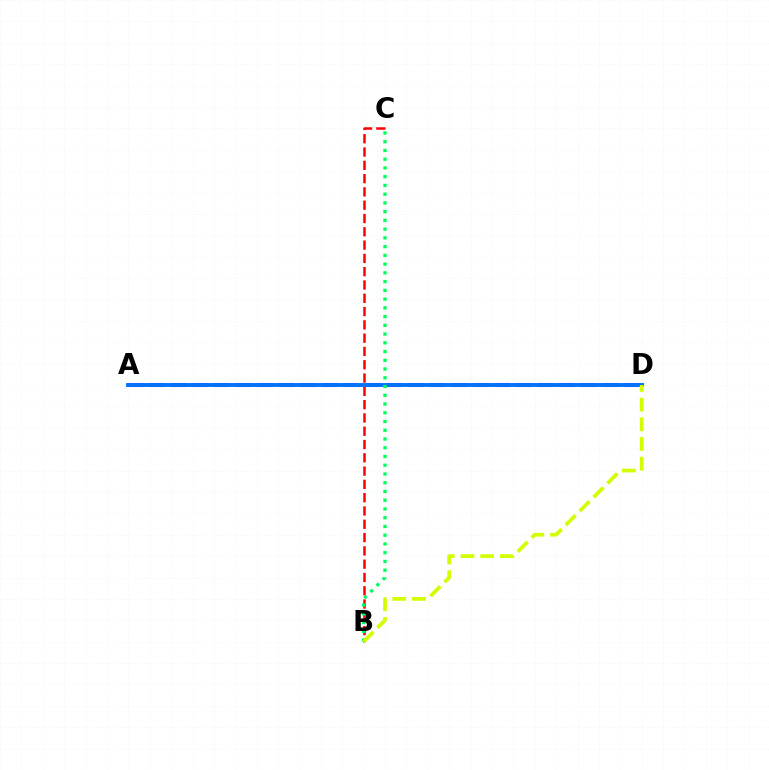{('A', 'D'): [{'color': '#b900ff', 'line_style': 'dashed', 'thickness': 2.93}, {'color': '#0074ff', 'line_style': 'solid', 'thickness': 2.8}], ('B', 'C'): [{'color': '#ff0000', 'line_style': 'dashed', 'thickness': 1.81}, {'color': '#00ff5c', 'line_style': 'dotted', 'thickness': 2.38}], ('B', 'D'): [{'color': '#d1ff00', 'line_style': 'dashed', 'thickness': 2.67}]}